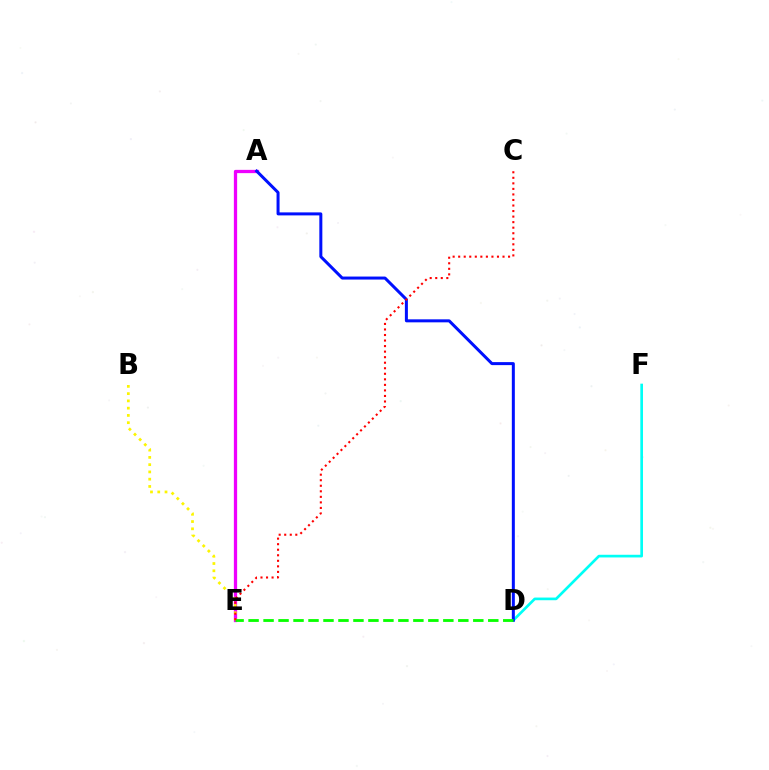{('A', 'E'): [{'color': '#ee00ff', 'line_style': 'solid', 'thickness': 2.36}], ('D', 'F'): [{'color': '#00fff6', 'line_style': 'solid', 'thickness': 1.92}], ('A', 'D'): [{'color': '#0010ff', 'line_style': 'solid', 'thickness': 2.16}], ('B', 'E'): [{'color': '#fcf500', 'line_style': 'dotted', 'thickness': 1.97}], ('D', 'E'): [{'color': '#08ff00', 'line_style': 'dashed', 'thickness': 2.04}], ('C', 'E'): [{'color': '#ff0000', 'line_style': 'dotted', 'thickness': 1.51}]}